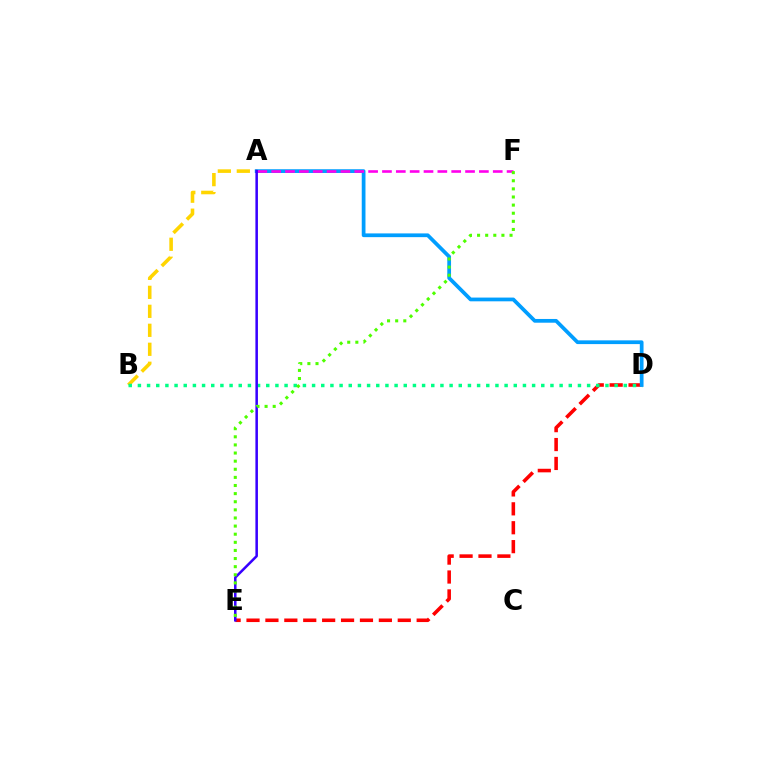{('D', 'E'): [{'color': '#ff0000', 'line_style': 'dashed', 'thickness': 2.57}], ('A', 'B'): [{'color': '#ffd500', 'line_style': 'dashed', 'thickness': 2.58}], ('B', 'D'): [{'color': '#00ff86', 'line_style': 'dotted', 'thickness': 2.49}], ('A', 'D'): [{'color': '#009eff', 'line_style': 'solid', 'thickness': 2.69}], ('A', 'F'): [{'color': '#ff00ed', 'line_style': 'dashed', 'thickness': 1.88}], ('A', 'E'): [{'color': '#3700ff', 'line_style': 'solid', 'thickness': 1.82}], ('E', 'F'): [{'color': '#4fff00', 'line_style': 'dotted', 'thickness': 2.21}]}